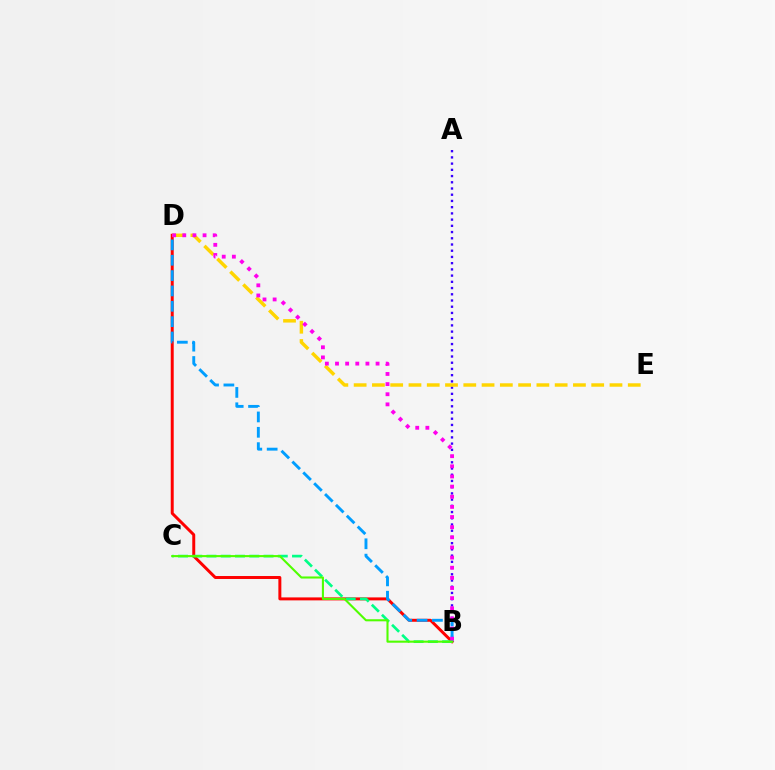{('A', 'B'): [{'color': '#3700ff', 'line_style': 'dotted', 'thickness': 1.69}], ('B', 'D'): [{'color': '#ff0000', 'line_style': 'solid', 'thickness': 2.14}, {'color': '#009eff', 'line_style': 'dashed', 'thickness': 2.09}, {'color': '#ff00ed', 'line_style': 'dotted', 'thickness': 2.75}], ('D', 'E'): [{'color': '#ffd500', 'line_style': 'dashed', 'thickness': 2.48}], ('B', 'C'): [{'color': '#00ff86', 'line_style': 'dashed', 'thickness': 1.94}, {'color': '#4fff00', 'line_style': 'solid', 'thickness': 1.51}]}